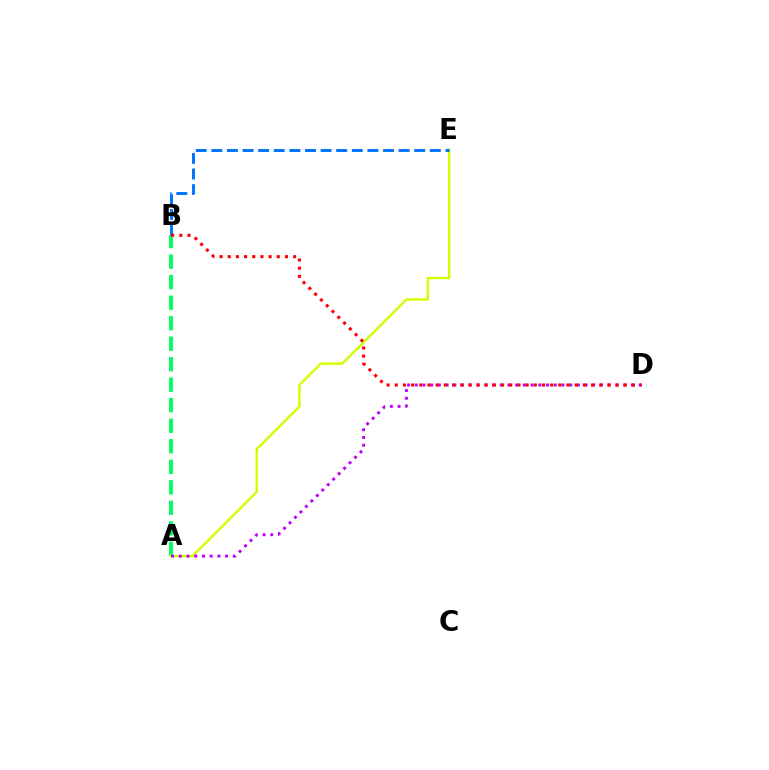{('A', 'B'): [{'color': '#00ff5c', 'line_style': 'dashed', 'thickness': 2.79}], ('A', 'E'): [{'color': '#d1ff00', 'line_style': 'solid', 'thickness': 1.71}], ('B', 'E'): [{'color': '#0074ff', 'line_style': 'dashed', 'thickness': 2.12}], ('A', 'D'): [{'color': '#b900ff', 'line_style': 'dotted', 'thickness': 2.1}], ('B', 'D'): [{'color': '#ff0000', 'line_style': 'dotted', 'thickness': 2.22}]}